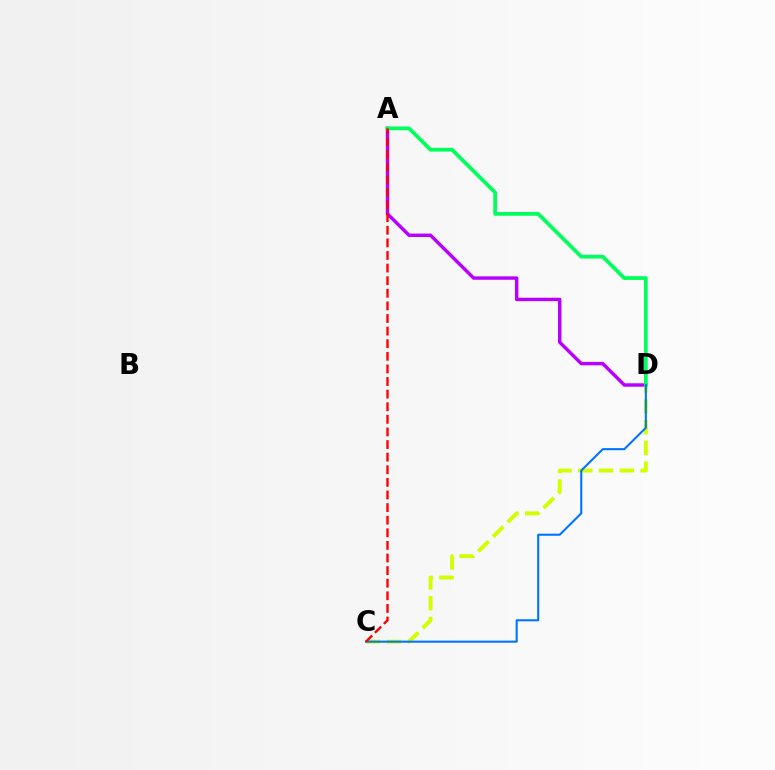{('A', 'D'): [{'color': '#b900ff', 'line_style': 'solid', 'thickness': 2.47}, {'color': '#00ff5c', 'line_style': 'solid', 'thickness': 2.7}], ('C', 'D'): [{'color': '#d1ff00', 'line_style': 'dashed', 'thickness': 2.83}, {'color': '#0074ff', 'line_style': 'solid', 'thickness': 1.5}], ('A', 'C'): [{'color': '#ff0000', 'line_style': 'dashed', 'thickness': 1.71}]}